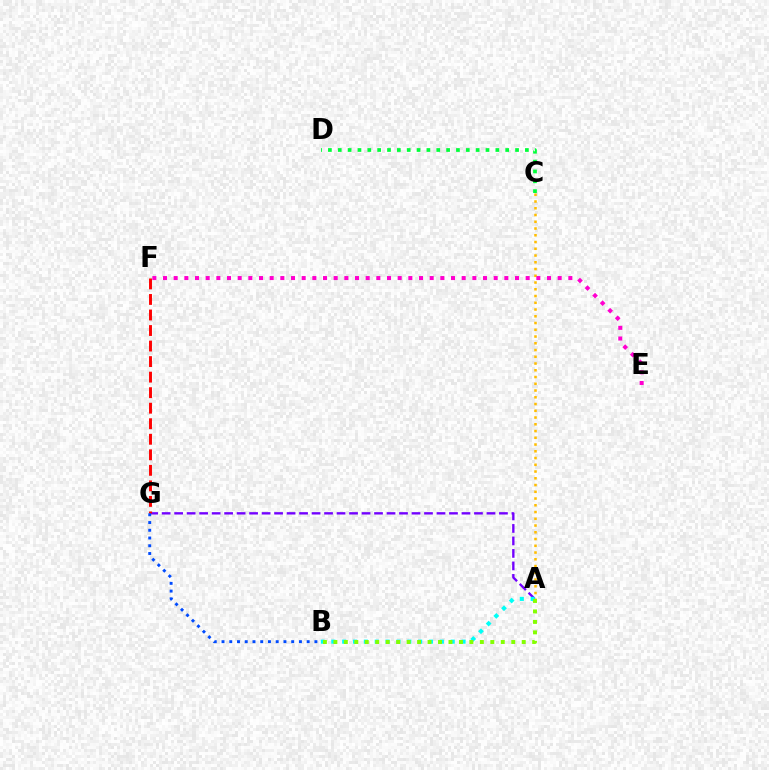{('C', 'D'): [{'color': '#00ff39', 'line_style': 'dotted', 'thickness': 2.68}], ('A', 'G'): [{'color': '#7200ff', 'line_style': 'dashed', 'thickness': 1.7}], ('A', 'C'): [{'color': '#ffbd00', 'line_style': 'dotted', 'thickness': 1.83}], ('A', 'B'): [{'color': '#00fff6', 'line_style': 'dotted', 'thickness': 2.95}, {'color': '#84ff00', 'line_style': 'dotted', 'thickness': 2.84}], ('E', 'F'): [{'color': '#ff00cf', 'line_style': 'dotted', 'thickness': 2.9}], ('F', 'G'): [{'color': '#ff0000', 'line_style': 'dashed', 'thickness': 2.11}], ('B', 'G'): [{'color': '#004bff', 'line_style': 'dotted', 'thickness': 2.1}]}